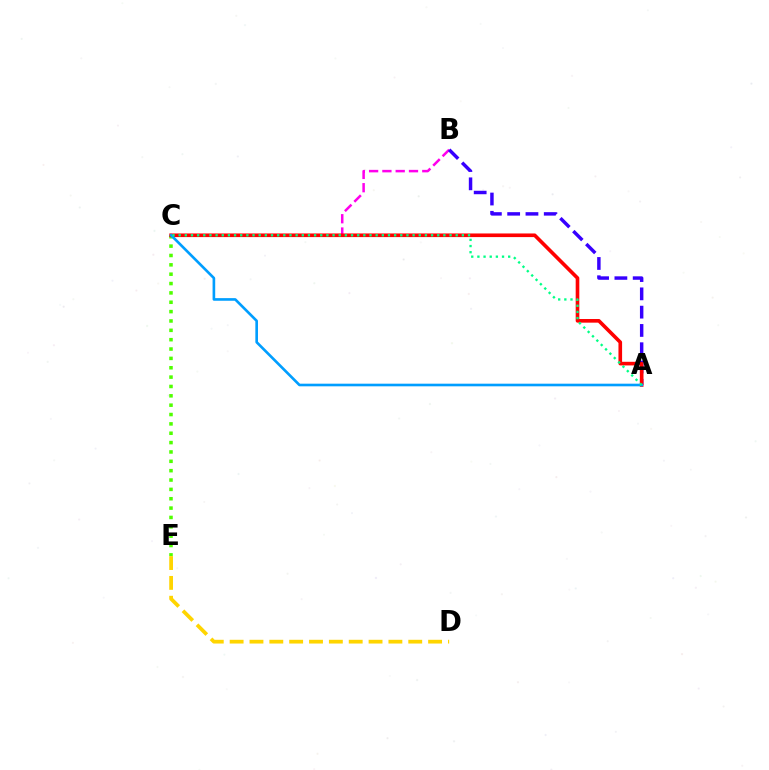{('B', 'C'): [{'color': '#ff00ed', 'line_style': 'dashed', 'thickness': 1.81}], ('C', 'E'): [{'color': '#4fff00', 'line_style': 'dotted', 'thickness': 2.54}], ('A', 'B'): [{'color': '#3700ff', 'line_style': 'dashed', 'thickness': 2.48}], ('D', 'E'): [{'color': '#ffd500', 'line_style': 'dashed', 'thickness': 2.7}], ('A', 'C'): [{'color': '#ff0000', 'line_style': 'solid', 'thickness': 2.62}, {'color': '#009eff', 'line_style': 'solid', 'thickness': 1.9}, {'color': '#00ff86', 'line_style': 'dotted', 'thickness': 1.67}]}